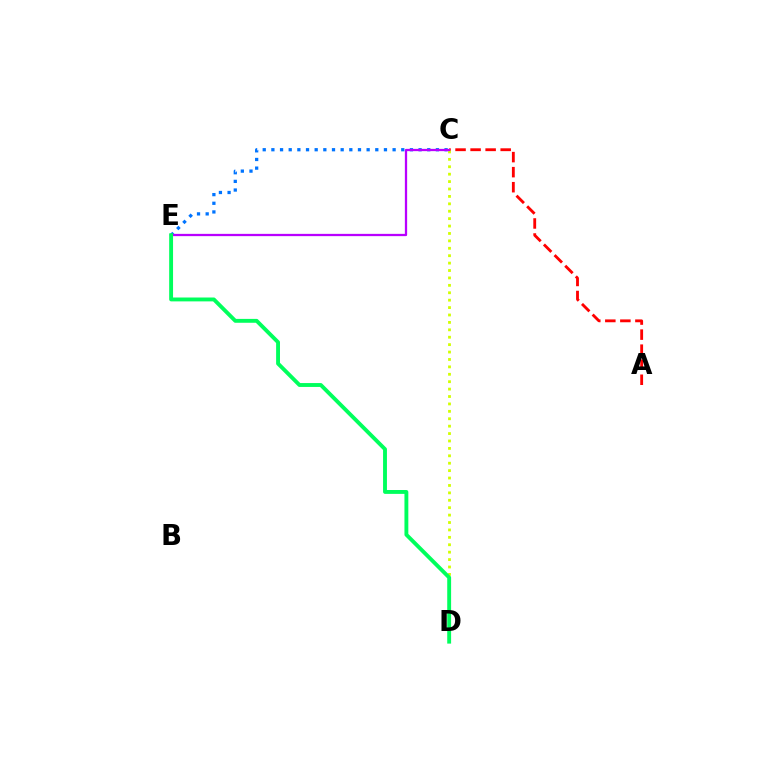{('A', 'C'): [{'color': '#ff0000', 'line_style': 'dashed', 'thickness': 2.04}], ('C', 'E'): [{'color': '#0074ff', 'line_style': 'dotted', 'thickness': 2.35}, {'color': '#b900ff', 'line_style': 'solid', 'thickness': 1.64}], ('C', 'D'): [{'color': '#d1ff00', 'line_style': 'dotted', 'thickness': 2.01}], ('D', 'E'): [{'color': '#00ff5c', 'line_style': 'solid', 'thickness': 2.79}]}